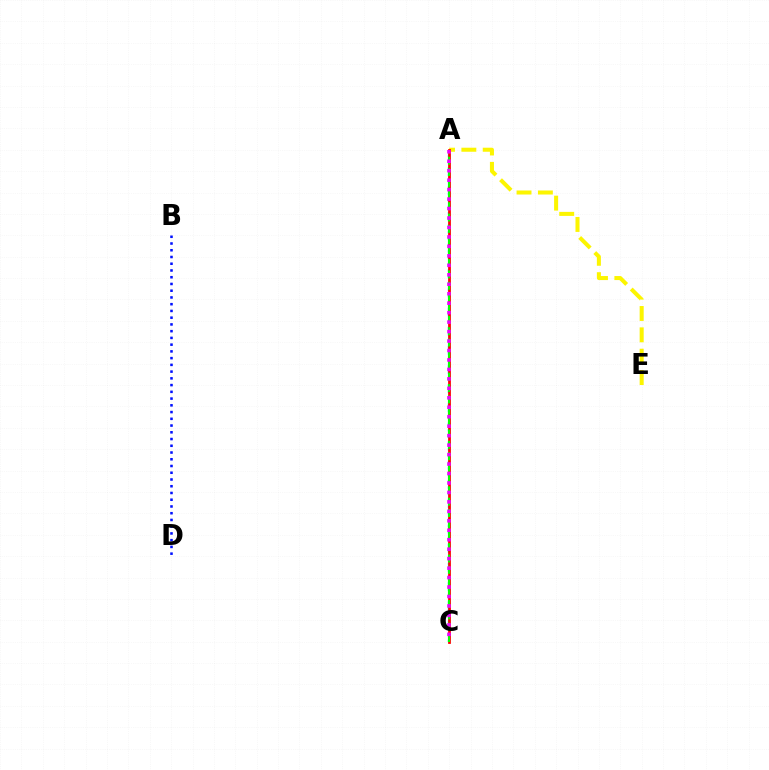{('A', 'E'): [{'color': '#fcf500', 'line_style': 'dashed', 'thickness': 2.9}], ('A', 'C'): [{'color': '#00fff6', 'line_style': 'dotted', 'thickness': 1.73}, {'color': '#ff0000', 'line_style': 'solid', 'thickness': 1.99}, {'color': '#08ff00', 'line_style': 'dashed', 'thickness': 1.54}, {'color': '#ee00ff', 'line_style': 'dotted', 'thickness': 2.57}], ('B', 'D'): [{'color': '#0010ff', 'line_style': 'dotted', 'thickness': 1.83}]}